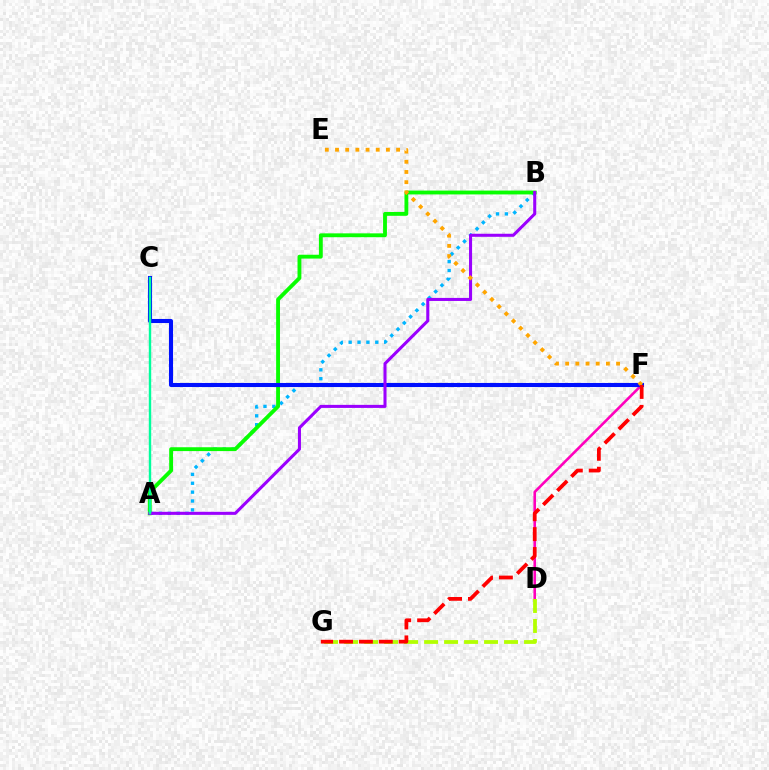{('D', 'F'): [{'color': '#ff00bd', 'line_style': 'solid', 'thickness': 1.87}], ('A', 'B'): [{'color': '#00b5ff', 'line_style': 'dotted', 'thickness': 2.41}, {'color': '#08ff00', 'line_style': 'solid', 'thickness': 2.77}, {'color': '#9b00ff', 'line_style': 'solid', 'thickness': 2.2}], ('C', 'F'): [{'color': '#0010ff', 'line_style': 'solid', 'thickness': 2.93}], ('E', 'F'): [{'color': '#ffa500', 'line_style': 'dotted', 'thickness': 2.77}], ('D', 'G'): [{'color': '#b3ff00', 'line_style': 'dashed', 'thickness': 2.72}], ('A', 'C'): [{'color': '#00ff9d', 'line_style': 'solid', 'thickness': 1.73}], ('F', 'G'): [{'color': '#ff0000', 'line_style': 'dashed', 'thickness': 2.7}]}